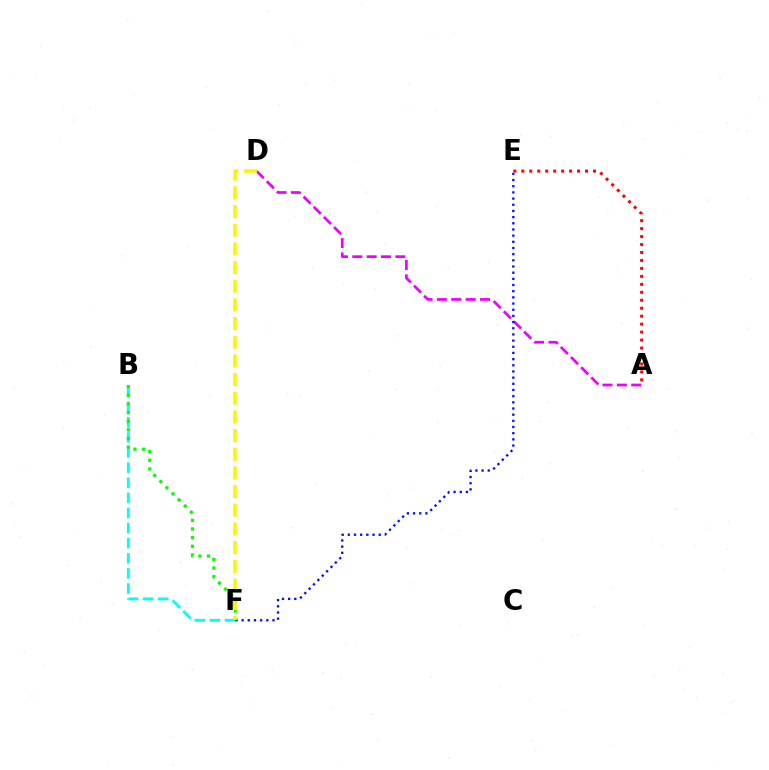{('A', 'D'): [{'color': '#ee00ff', 'line_style': 'dashed', 'thickness': 1.95}], ('B', 'F'): [{'color': '#00fff6', 'line_style': 'dashed', 'thickness': 2.05}, {'color': '#08ff00', 'line_style': 'dotted', 'thickness': 2.35}], ('E', 'F'): [{'color': '#0010ff', 'line_style': 'dotted', 'thickness': 1.68}], ('A', 'E'): [{'color': '#ff0000', 'line_style': 'dotted', 'thickness': 2.16}], ('D', 'F'): [{'color': '#fcf500', 'line_style': 'dashed', 'thickness': 2.54}]}